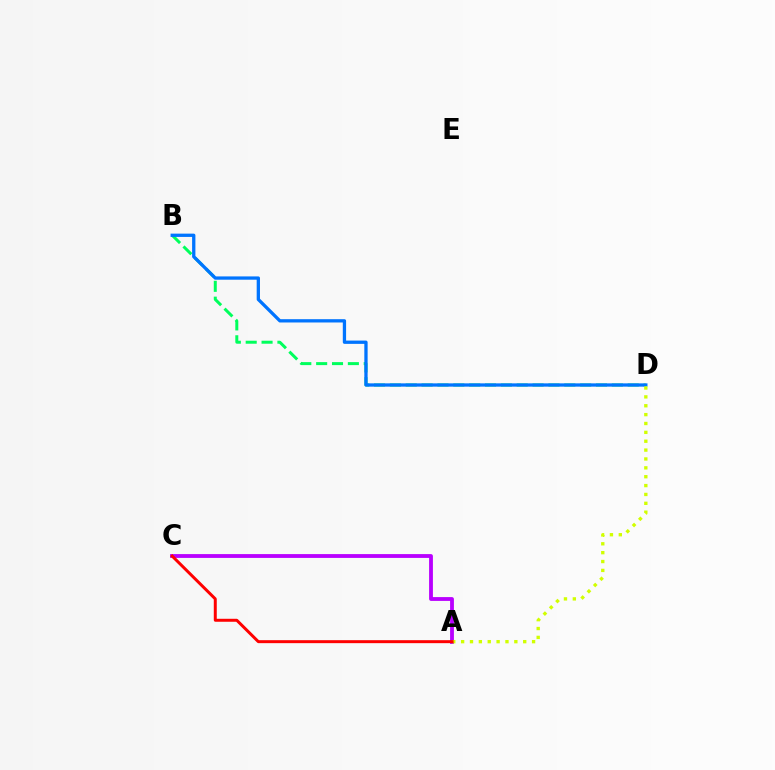{('A', 'C'): [{'color': '#b900ff', 'line_style': 'solid', 'thickness': 2.75}, {'color': '#ff0000', 'line_style': 'solid', 'thickness': 2.14}], ('B', 'D'): [{'color': '#00ff5c', 'line_style': 'dashed', 'thickness': 2.15}, {'color': '#0074ff', 'line_style': 'solid', 'thickness': 2.37}], ('A', 'D'): [{'color': '#d1ff00', 'line_style': 'dotted', 'thickness': 2.41}]}